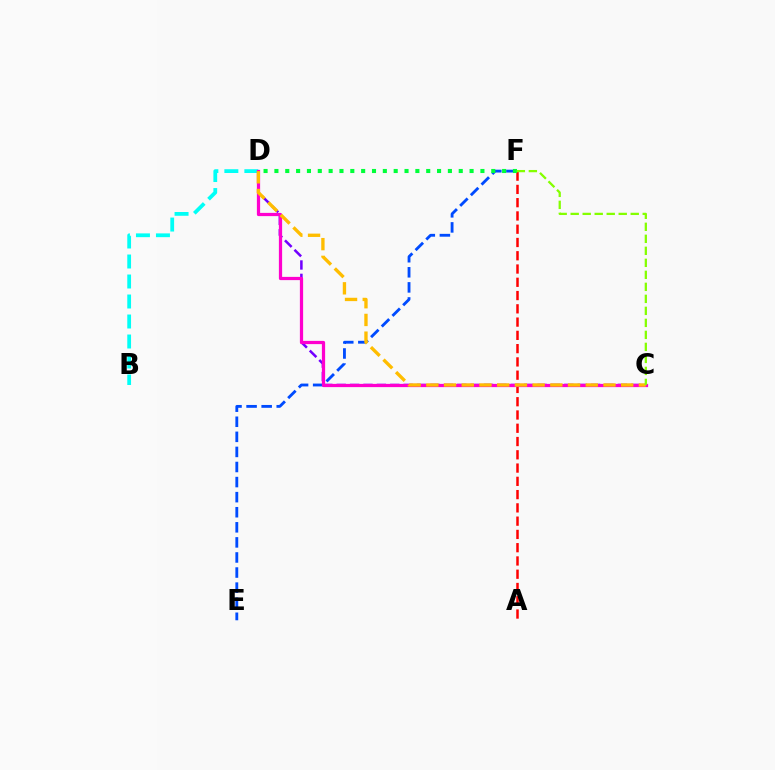{('B', 'D'): [{'color': '#00fff6', 'line_style': 'dashed', 'thickness': 2.72}], ('E', 'F'): [{'color': '#004bff', 'line_style': 'dashed', 'thickness': 2.05}], ('C', 'D'): [{'color': '#7200ff', 'line_style': 'dashed', 'thickness': 1.82}, {'color': '#ff00cf', 'line_style': 'solid', 'thickness': 2.33}, {'color': '#ffbd00', 'line_style': 'dashed', 'thickness': 2.41}], ('A', 'F'): [{'color': '#ff0000', 'line_style': 'dashed', 'thickness': 1.8}], ('D', 'F'): [{'color': '#00ff39', 'line_style': 'dotted', 'thickness': 2.95}], ('C', 'F'): [{'color': '#84ff00', 'line_style': 'dashed', 'thickness': 1.63}]}